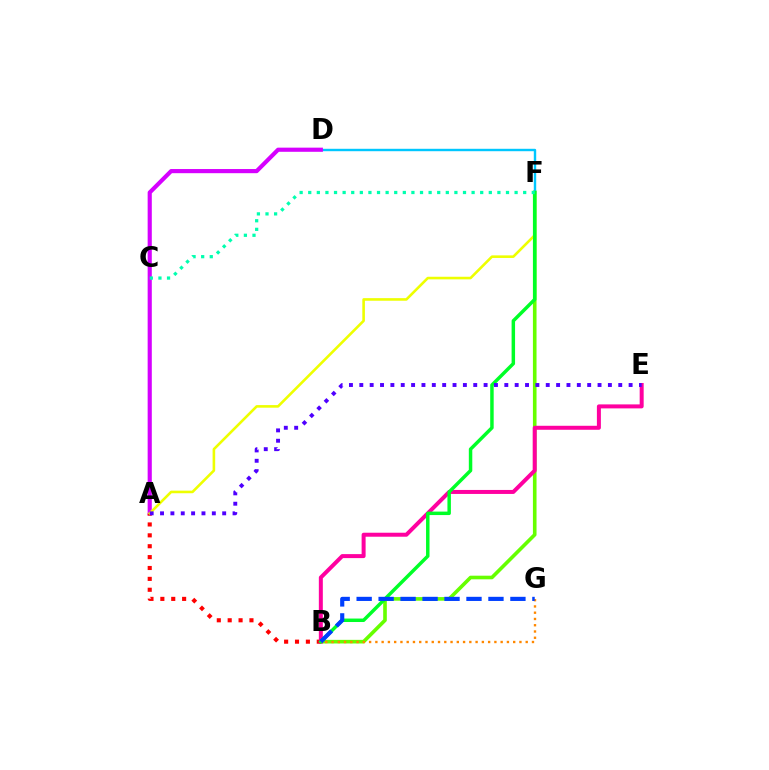{('B', 'F'): [{'color': '#66ff00', 'line_style': 'solid', 'thickness': 2.61}, {'color': '#00ff27', 'line_style': 'solid', 'thickness': 2.5}], ('D', 'F'): [{'color': '#00c7ff', 'line_style': 'solid', 'thickness': 1.74}], ('A', 'D'): [{'color': '#d600ff', 'line_style': 'solid', 'thickness': 2.99}], ('A', 'B'): [{'color': '#ff0000', 'line_style': 'dotted', 'thickness': 2.96}], ('B', 'E'): [{'color': '#ff00a0', 'line_style': 'solid', 'thickness': 2.87}], ('A', 'F'): [{'color': '#eeff00', 'line_style': 'solid', 'thickness': 1.87}], ('A', 'E'): [{'color': '#4f00ff', 'line_style': 'dotted', 'thickness': 2.81}], ('B', 'G'): [{'color': '#ff8800', 'line_style': 'dotted', 'thickness': 1.7}, {'color': '#003fff', 'line_style': 'dashed', 'thickness': 2.98}], ('C', 'F'): [{'color': '#00ffaf', 'line_style': 'dotted', 'thickness': 2.34}]}